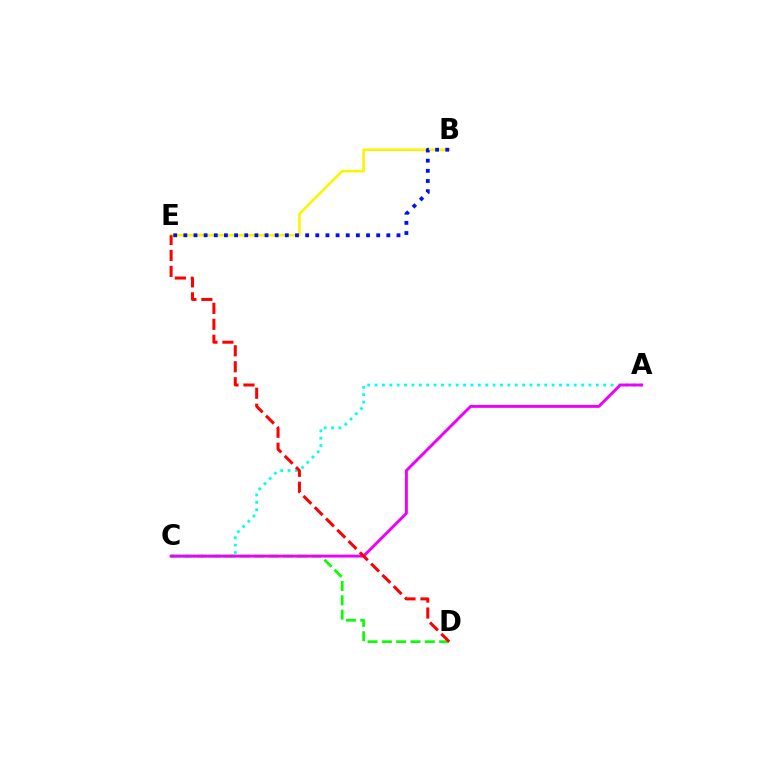{('A', 'C'): [{'color': '#00fff6', 'line_style': 'dotted', 'thickness': 2.0}, {'color': '#ee00ff', 'line_style': 'solid', 'thickness': 2.1}], ('C', 'D'): [{'color': '#08ff00', 'line_style': 'dashed', 'thickness': 1.95}], ('B', 'E'): [{'color': '#fcf500', 'line_style': 'solid', 'thickness': 1.89}, {'color': '#0010ff', 'line_style': 'dotted', 'thickness': 2.76}], ('D', 'E'): [{'color': '#ff0000', 'line_style': 'dashed', 'thickness': 2.17}]}